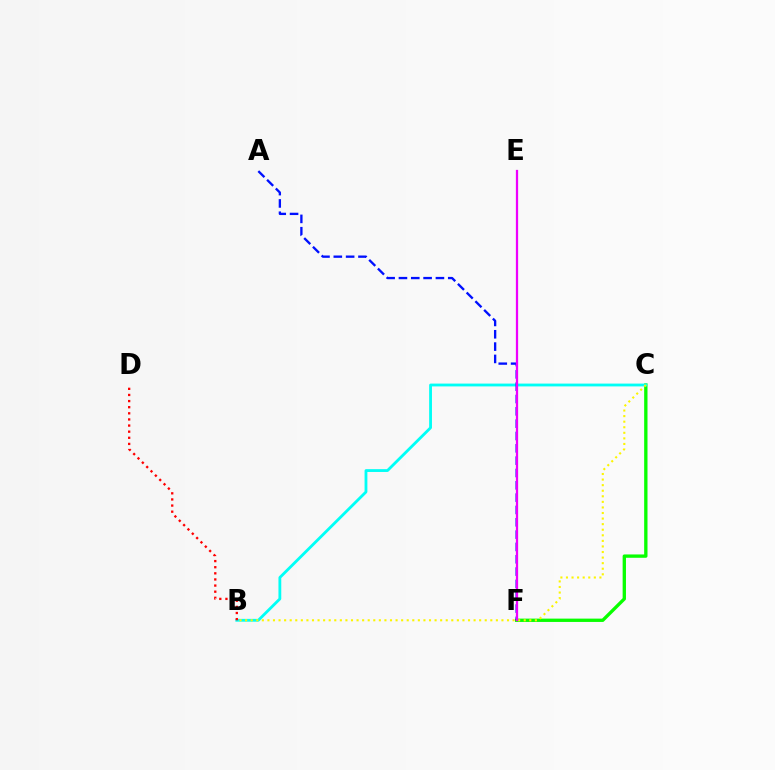{('C', 'F'): [{'color': '#08ff00', 'line_style': 'solid', 'thickness': 2.4}], ('B', 'C'): [{'color': '#00fff6', 'line_style': 'solid', 'thickness': 2.03}, {'color': '#fcf500', 'line_style': 'dotted', 'thickness': 1.51}], ('A', 'F'): [{'color': '#0010ff', 'line_style': 'dashed', 'thickness': 1.67}], ('B', 'D'): [{'color': '#ff0000', 'line_style': 'dotted', 'thickness': 1.66}], ('E', 'F'): [{'color': '#ee00ff', 'line_style': 'solid', 'thickness': 1.62}]}